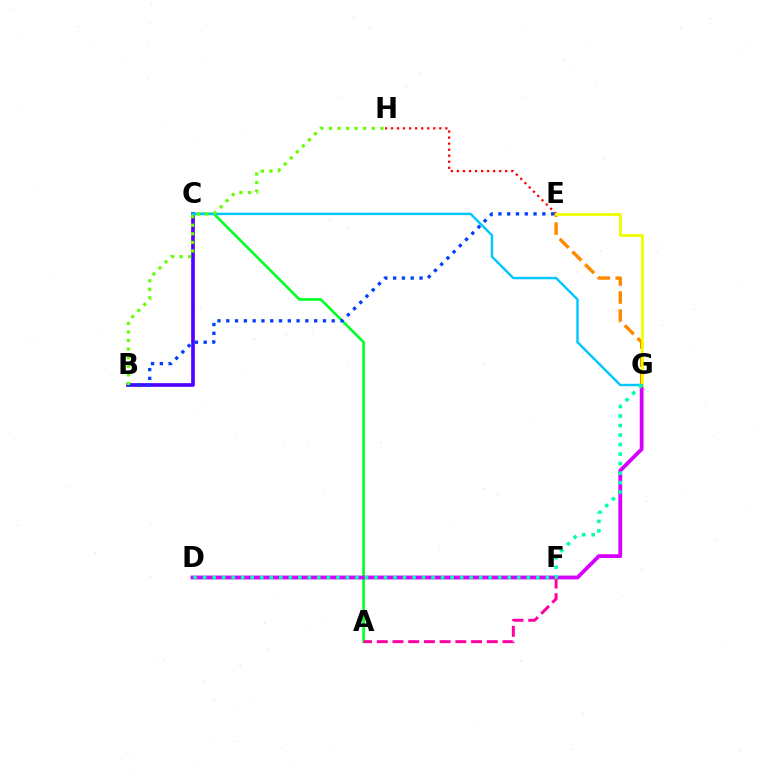{('E', 'H'): [{'color': '#ff0000', 'line_style': 'dotted', 'thickness': 1.64}], ('A', 'C'): [{'color': '#00ff27', 'line_style': 'solid', 'thickness': 1.89}], ('D', 'G'): [{'color': '#d600ff', 'line_style': 'solid', 'thickness': 2.73}, {'color': '#00ffaf', 'line_style': 'dotted', 'thickness': 2.59}], ('A', 'F'): [{'color': '#ff00a0', 'line_style': 'dashed', 'thickness': 2.13}], ('B', 'C'): [{'color': '#4f00ff', 'line_style': 'solid', 'thickness': 2.64}], ('E', 'G'): [{'color': '#ff8800', 'line_style': 'dashed', 'thickness': 2.45}, {'color': '#eeff00', 'line_style': 'solid', 'thickness': 2.04}], ('C', 'G'): [{'color': '#00c7ff', 'line_style': 'solid', 'thickness': 1.75}], ('B', 'E'): [{'color': '#003fff', 'line_style': 'dotted', 'thickness': 2.39}], ('B', 'H'): [{'color': '#66ff00', 'line_style': 'dotted', 'thickness': 2.33}]}